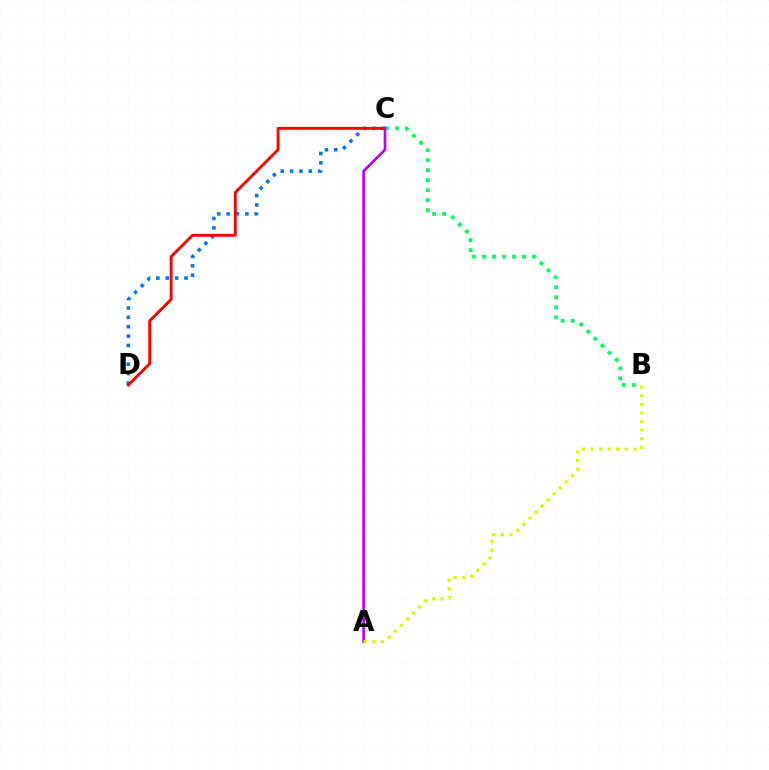{('C', 'D'): [{'color': '#0074ff', 'line_style': 'dotted', 'thickness': 2.55}, {'color': '#ff0000', 'line_style': 'solid', 'thickness': 2.08}], ('B', 'C'): [{'color': '#00ff5c', 'line_style': 'dotted', 'thickness': 2.72}], ('A', 'C'): [{'color': '#b900ff', 'line_style': 'solid', 'thickness': 1.9}], ('A', 'B'): [{'color': '#d1ff00', 'line_style': 'dotted', 'thickness': 2.34}]}